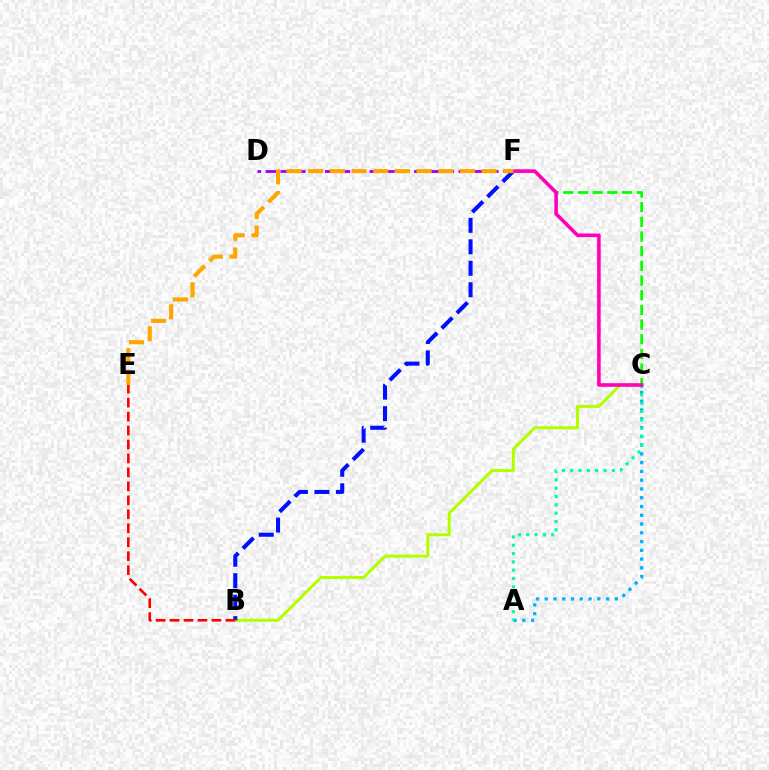{('D', 'F'): [{'color': '#9b00ff', 'line_style': 'dashed', 'thickness': 2.02}], ('A', 'C'): [{'color': '#00b5ff', 'line_style': 'dotted', 'thickness': 2.38}, {'color': '#00ff9d', 'line_style': 'dotted', 'thickness': 2.26}], ('B', 'C'): [{'color': '#b3ff00', 'line_style': 'solid', 'thickness': 2.18}], ('B', 'F'): [{'color': '#0010ff', 'line_style': 'dashed', 'thickness': 2.92}], ('C', 'F'): [{'color': '#08ff00', 'line_style': 'dashed', 'thickness': 1.99}, {'color': '#ff00bd', 'line_style': 'solid', 'thickness': 2.59}], ('B', 'E'): [{'color': '#ff0000', 'line_style': 'dashed', 'thickness': 1.9}], ('E', 'F'): [{'color': '#ffa500', 'line_style': 'dashed', 'thickness': 2.95}]}